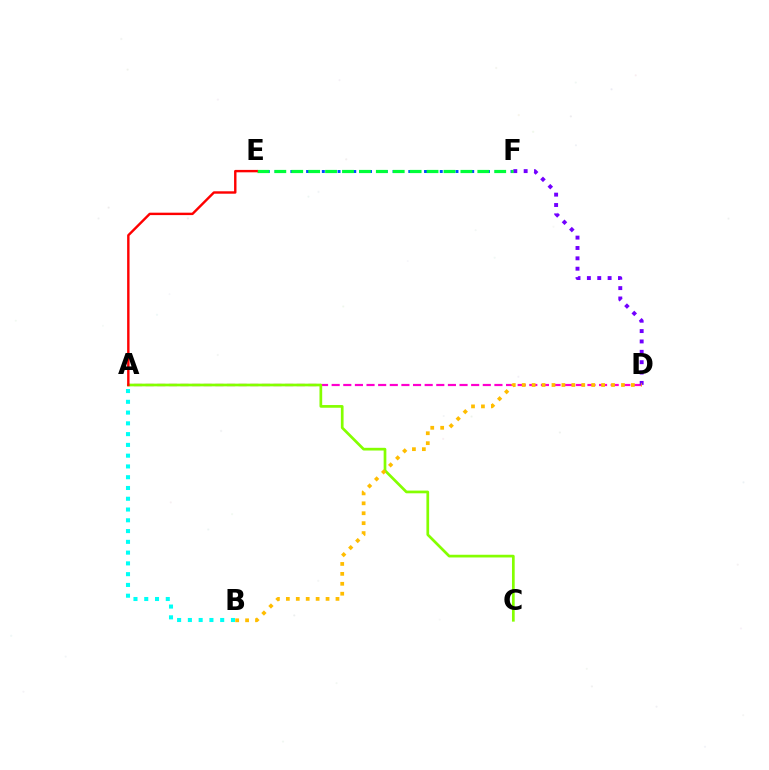{('E', 'F'): [{'color': '#004bff', 'line_style': 'dotted', 'thickness': 2.14}, {'color': '#00ff39', 'line_style': 'dashed', 'thickness': 2.3}], ('A', 'D'): [{'color': '#ff00cf', 'line_style': 'dashed', 'thickness': 1.58}], ('A', 'C'): [{'color': '#84ff00', 'line_style': 'solid', 'thickness': 1.95}], ('D', 'F'): [{'color': '#7200ff', 'line_style': 'dotted', 'thickness': 2.82}], ('A', 'B'): [{'color': '#00fff6', 'line_style': 'dotted', 'thickness': 2.93}], ('A', 'E'): [{'color': '#ff0000', 'line_style': 'solid', 'thickness': 1.74}], ('B', 'D'): [{'color': '#ffbd00', 'line_style': 'dotted', 'thickness': 2.7}]}